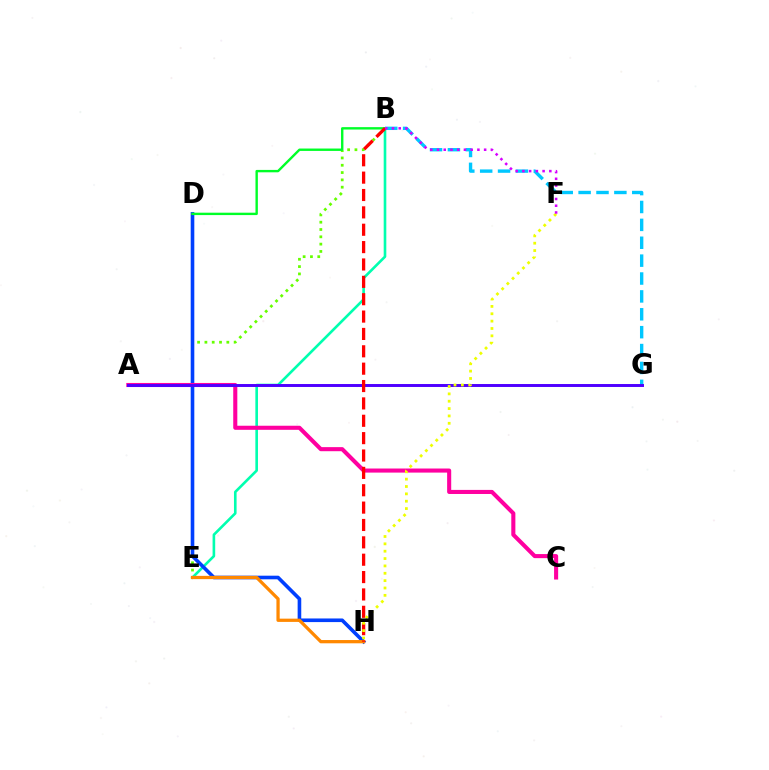{('B', 'E'): [{'color': '#00ffaf', 'line_style': 'solid', 'thickness': 1.89}, {'color': '#66ff00', 'line_style': 'dotted', 'thickness': 1.99}], ('B', 'G'): [{'color': '#00c7ff', 'line_style': 'dashed', 'thickness': 2.43}], ('D', 'H'): [{'color': '#003fff', 'line_style': 'solid', 'thickness': 2.6}], ('E', 'H'): [{'color': '#ff8800', 'line_style': 'solid', 'thickness': 2.35}], ('A', 'C'): [{'color': '#ff00a0', 'line_style': 'solid', 'thickness': 2.94}], ('B', 'D'): [{'color': '#00ff27', 'line_style': 'solid', 'thickness': 1.72}], ('A', 'G'): [{'color': '#4f00ff', 'line_style': 'solid', 'thickness': 2.13}], ('B', 'H'): [{'color': '#ff0000', 'line_style': 'dashed', 'thickness': 2.36}], ('F', 'H'): [{'color': '#eeff00', 'line_style': 'dotted', 'thickness': 2.0}], ('B', 'F'): [{'color': '#d600ff', 'line_style': 'dotted', 'thickness': 1.83}]}